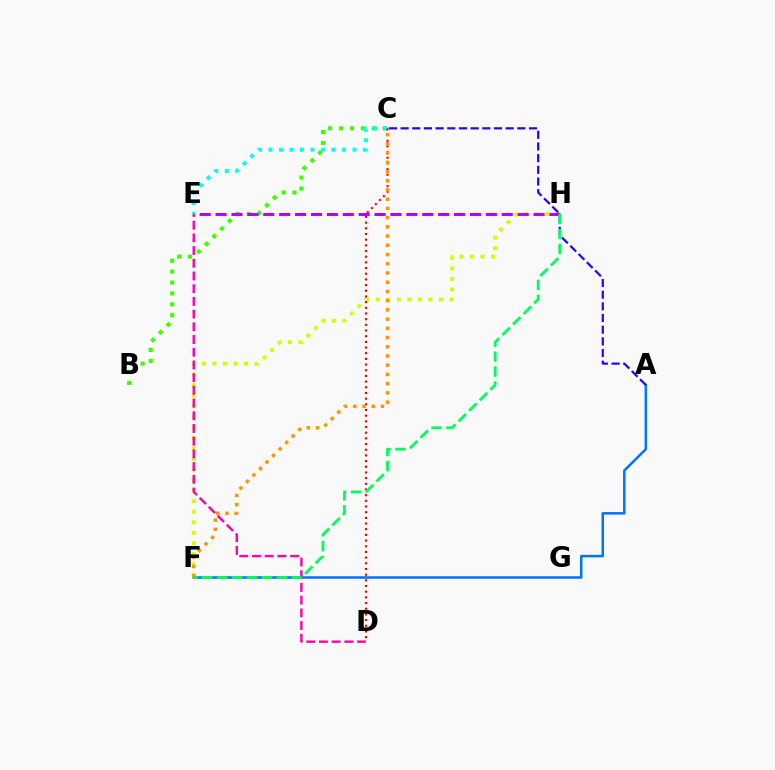{('F', 'H'): [{'color': '#d1ff00', 'line_style': 'dotted', 'thickness': 2.86}, {'color': '#00ff5c', 'line_style': 'dashed', 'thickness': 2.03}], ('B', 'C'): [{'color': '#3dff00', 'line_style': 'dotted', 'thickness': 2.96}], ('E', 'H'): [{'color': '#b900ff', 'line_style': 'dashed', 'thickness': 2.16}], ('A', 'F'): [{'color': '#0074ff', 'line_style': 'solid', 'thickness': 1.82}], ('A', 'C'): [{'color': '#2500ff', 'line_style': 'dashed', 'thickness': 1.59}], ('C', 'E'): [{'color': '#00fff6', 'line_style': 'dotted', 'thickness': 2.85}], ('C', 'D'): [{'color': '#ff0000', 'line_style': 'dotted', 'thickness': 1.54}], ('D', 'E'): [{'color': '#ff00ac', 'line_style': 'dashed', 'thickness': 1.73}], ('C', 'F'): [{'color': '#ff9400', 'line_style': 'dotted', 'thickness': 2.51}]}